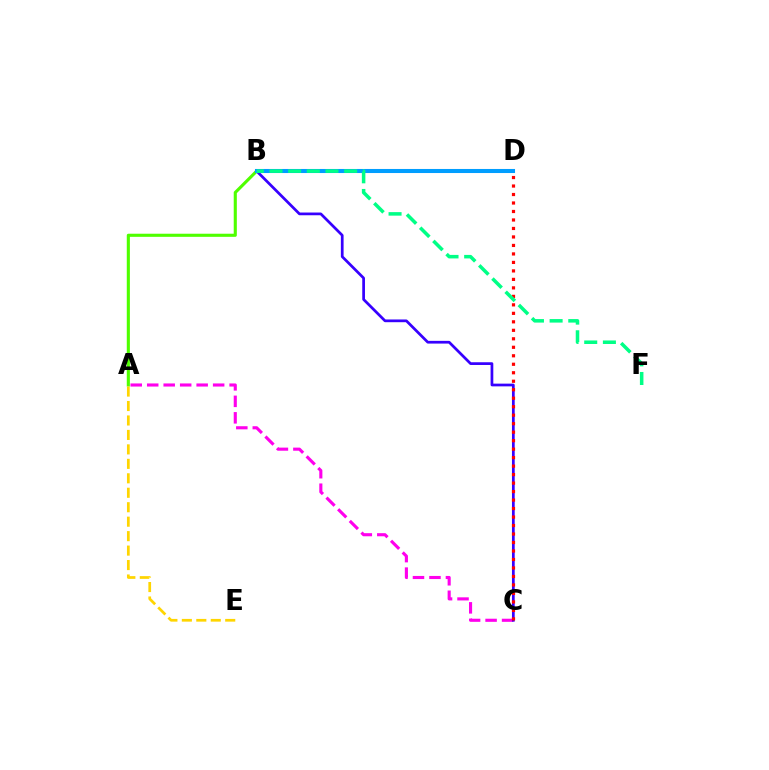{('A', 'C'): [{'color': '#ff00ed', 'line_style': 'dashed', 'thickness': 2.24}], ('B', 'C'): [{'color': '#3700ff', 'line_style': 'solid', 'thickness': 1.96}], ('A', 'B'): [{'color': '#4fff00', 'line_style': 'solid', 'thickness': 2.24}], ('B', 'D'): [{'color': '#009eff', 'line_style': 'solid', 'thickness': 2.92}], ('C', 'D'): [{'color': '#ff0000', 'line_style': 'dotted', 'thickness': 2.31}], ('A', 'E'): [{'color': '#ffd500', 'line_style': 'dashed', 'thickness': 1.96}], ('B', 'F'): [{'color': '#00ff86', 'line_style': 'dashed', 'thickness': 2.54}]}